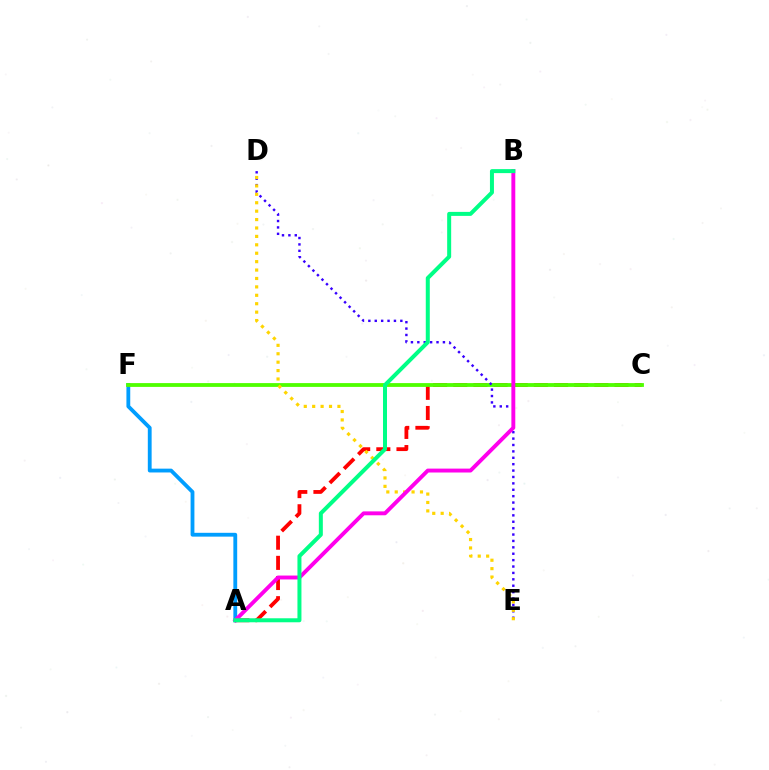{('A', 'C'): [{'color': '#ff0000', 'line_style': 'dashed', 'thickness': 2.74}], ('A', 'F'): [{'color': '#009eff', 'line_style': 'solid', 'thickness': 2.75}], ('C', 'F'): [{'color': '#4fff00', 'line_style': 'solid', 'thickness': 2.74}], ('D', 'E'): [{'color': '#3700ff', 'line_style': 'dotted', 'thickness': 1.74}, {'color': '#ffd500', 'line_style': 'dotted', 'thickness': 2.29}], ('A', 'B'): [{'color': '#ff00ed', 'line_style': 'solid', 'thickness': 2.81}, {'color': '#00ff86', 'line_style': 'solid', 'thickness': 2.88}]}